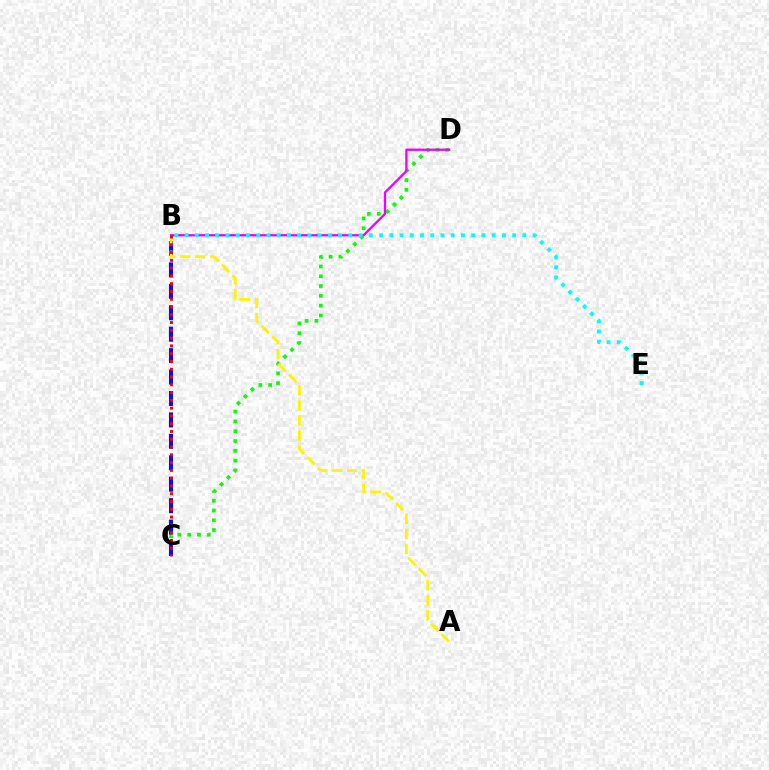{('C', 'D'): [{'color': '#08ff00', 'line_style': 'dotted', 'thickness': 2.66}], ('B', 'C'): [{'color': '#0010ff', 'line_style': 'dashed', 'thickness': 2.91}, {'color': '#ff0000', 'line_style': 'dotted', 'thickness': 2.11}], ('A', 'B'): [{'color': '#fcf500', 'line_style': 'dashed', 'thickness': 2.04}], ('B', 'D'): [{'color': '#ee00ff', 'line_style': 'solid', 'thickness': 1.65}], ('B', 'E'): [{'color': '#00fff6', 'line_style': 'dotted', 'thickness': 2.78}]}